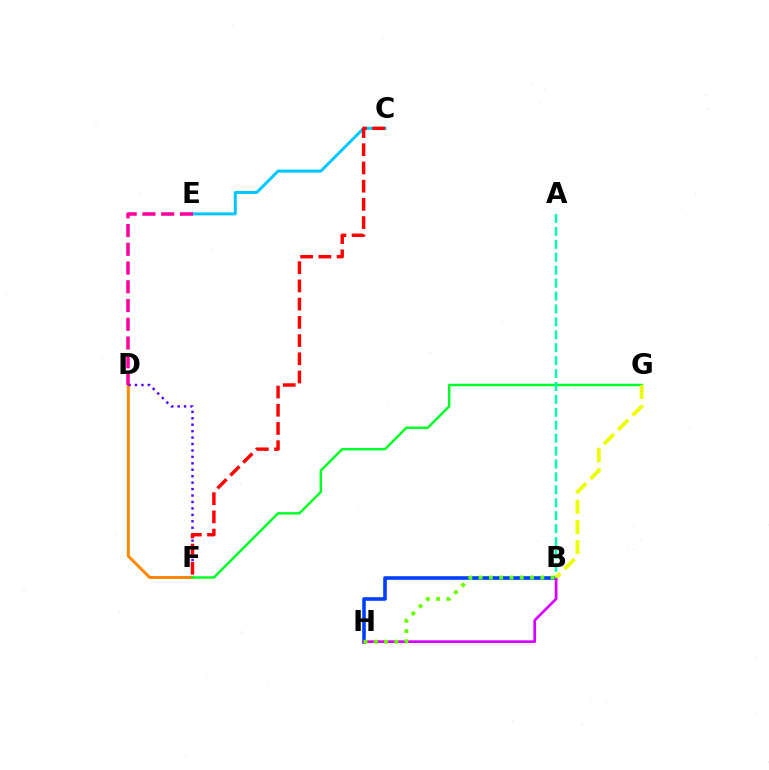{('D', 'F'): [{'color': '#ff8800', 'line_style': 'solid', 'thickness': 2.14}, {'color': '#4f00ff', 'line_style': 'dotted', 'thickness': 1.75}], ('F', 'G'): [{'color': '#00ff27', 'line_style': 'solid', 'thickness': 1.76}], ('B', 'H'): [{'color': '#003fff', 'line_style': 'solid', 'thickness': 2.59}, {'color': '#d600ff', 'line_style': 'solid', 'thickness': 1.95}, {'color': '#66ff00', 'line_style': 'dotted', 'thickness': 2.79}], ('C', 'E'): [{'color': '#00c7ff', 'line_style': 'solid', 'thickness': 2.14}], ('D', 'E'): [{'color': '#ff00a0', 'line_style': 'dashed', 'thickness': 2.55}], ('A', 'B'): [{'color': '#00ffaf', 'line_style': 'dashed', 'thickness': 1.76}], ('B', 'G'): [{'color': '#eeff00', 'line_style': 'dashed', 'thickness': 2.74}], ('C', 'F'): [{'color': '#ff0000', 'line_style': 'dashed', 'thickness': 2.47}]}